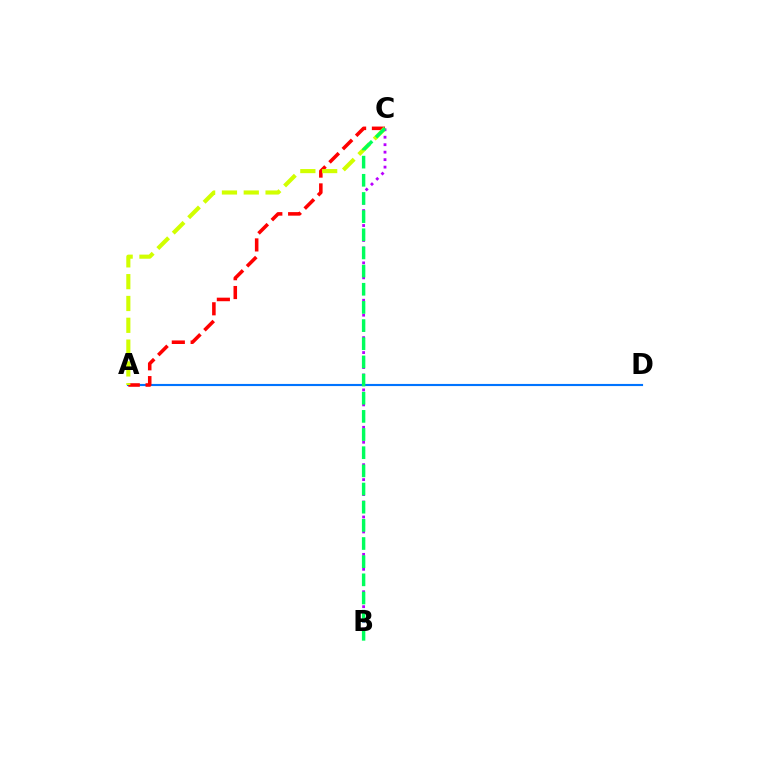{('A', 'D'): [{'color': '#0074ff', 'line_style': 'solid', 'thickness': 1.54}], ('A', 'C'): [{'color': '#ff0000', 'line_style': 'dashed', 'thickness': 2.56}, {'color': '#d1ff00', 'line_style': 'dashed', 'thickness': 2.96}], ('B', 'C'): [{'color': '#b900ff', 'line_style': 'dotted', 'thickness': 2.03}, {'color': '#00ff5c', 'line_style': 'dashed', 'thickness': 2.47}]}